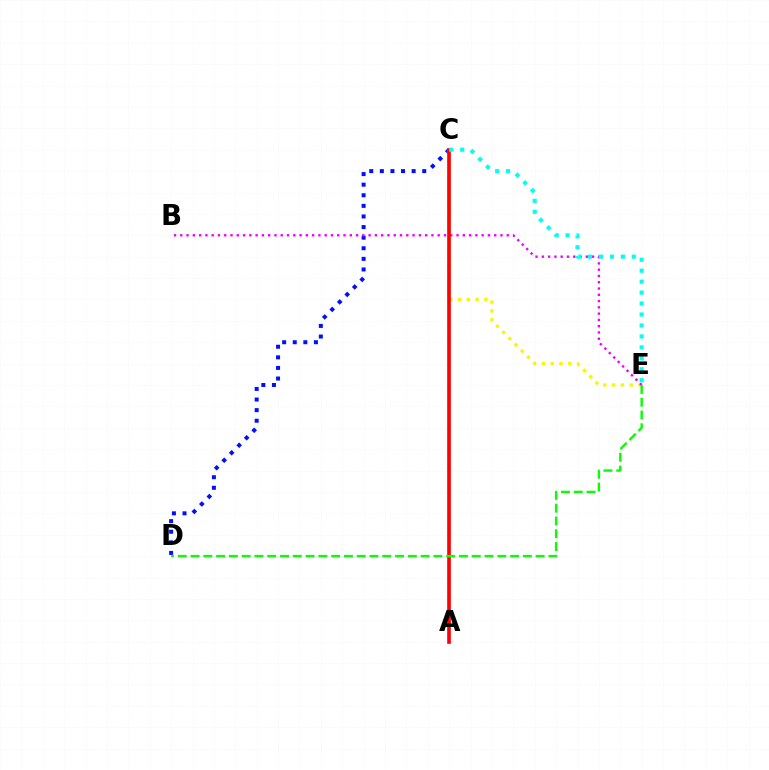{('C', 'D'): [{'color': '#0010ff', 'line_style': 'dotted', 'thickness': 2.88}], ('C', 'E'): [{'color': '#fcf500', 'line_style': 'dotted', 'thickness': 2.39}, {'color': '#00fff6', 'line_style': 'dotted', 'thickness': 2.98}], ('B', 'E'): [{'color': '#ee00ff', 'line_style': 'dotted', 'thickness': 1.71}], ('A', 'C'): [{'color': '#ff0000', 'line_style': 'solid', 'thickness': 2.61}], ('D', 'E'): [{'color': '#08ff00', 'line_style': 'dashed', 'thickness': 1.74}]}